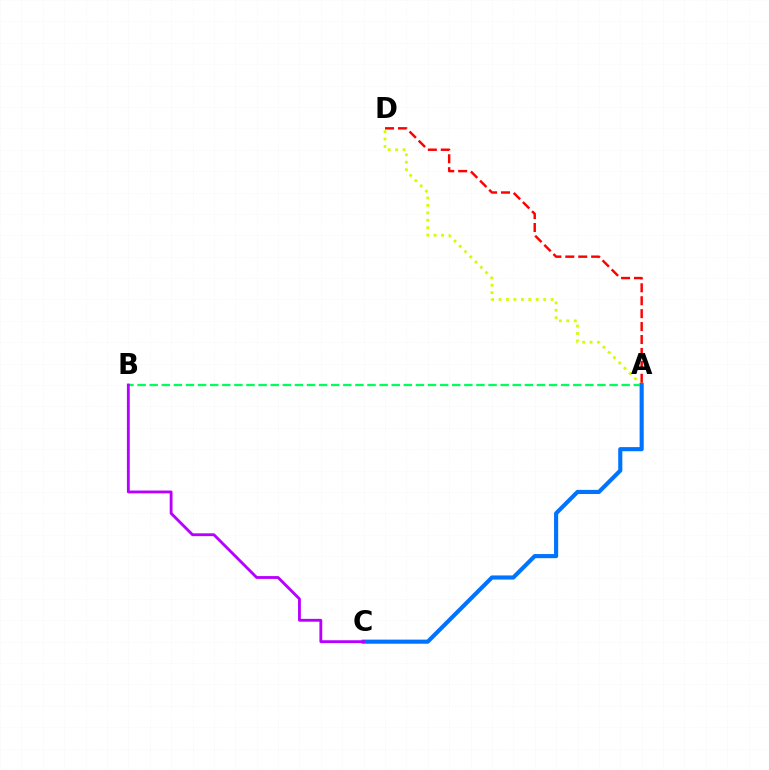{('A', 'B'): [{'color': '#00ff5c', 'line_style': 'dashed', 'thickness': 1.64}], ('A', 'D'): [{'color': '#d1ff00', 'line_style': 'dotted', 'thickness': 2.02}, {'color': '#ff0000', 'line_style': 'dashed', 'thickness': 1.76}], ('A', 'C'): [{'color': '#0074ff', 'line_style': 'solid', 'thickness': 2.97}], ('B', 'C'): [{'color': '#b900ff', 'line_style': 'solid', 'thickness': 2.04}]}